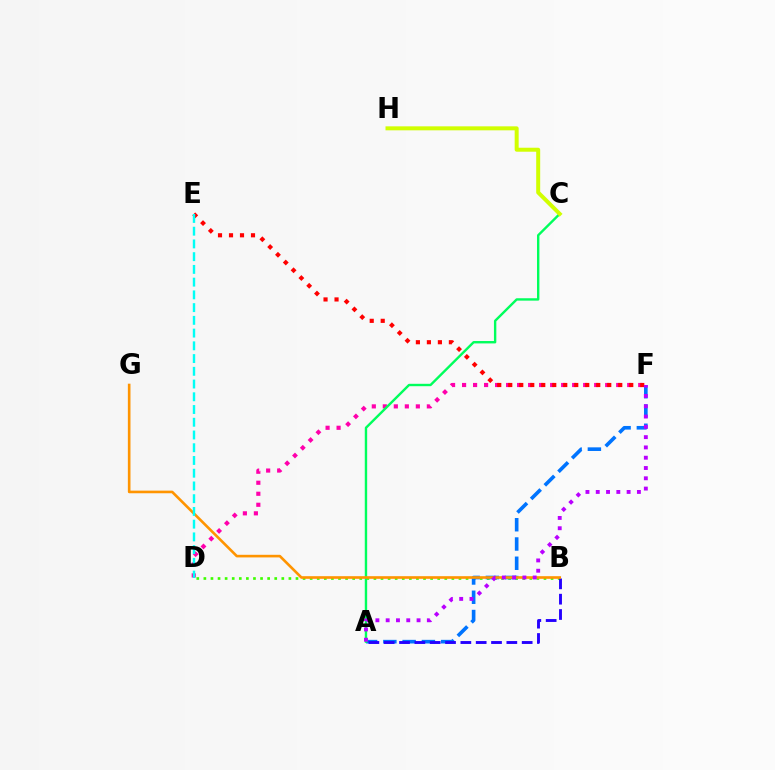{('B', 'D'): [{'color': '#3dff00', 'line_style': 'dotted', 'thickness': 1.93}], ('A', 'F'): [{'color': '#0074ff', 'line_style': 'dashed', 'thickness': 2.62}, {'color': '#b900ff', 'line_style': 'dotted', 'thickness': 2.8}], ('A', 'B'): [{'color': '#2500ff', 'line_style': 'dashed', 'thickness': 2.08}], ('D', 'F'): [{'color': '#ff00ac', 'line_style': 'dotted', 'thickness': 2.99}], ('A', 'C'): [{'color': '#00ff5c', 'line_style': 'solid', 'thickness': 1.72}], ('B', 'G'): [{'color': '#ff9400', 'line_style': 'solid', 'thickness': 1.89}], ('E', 'F'): [{'color': '#ff0000', 'line_style': 'dotted', 'thickness': 2.99}], ('C', 'H'): [{'color': '#d1ff00', 'line_style': 'solid', 'thickness': 2.87}], ('D', 'E'): [{'color': '#00fff6', 'line_style': 'dashed', 'thickness': 1.73}]}